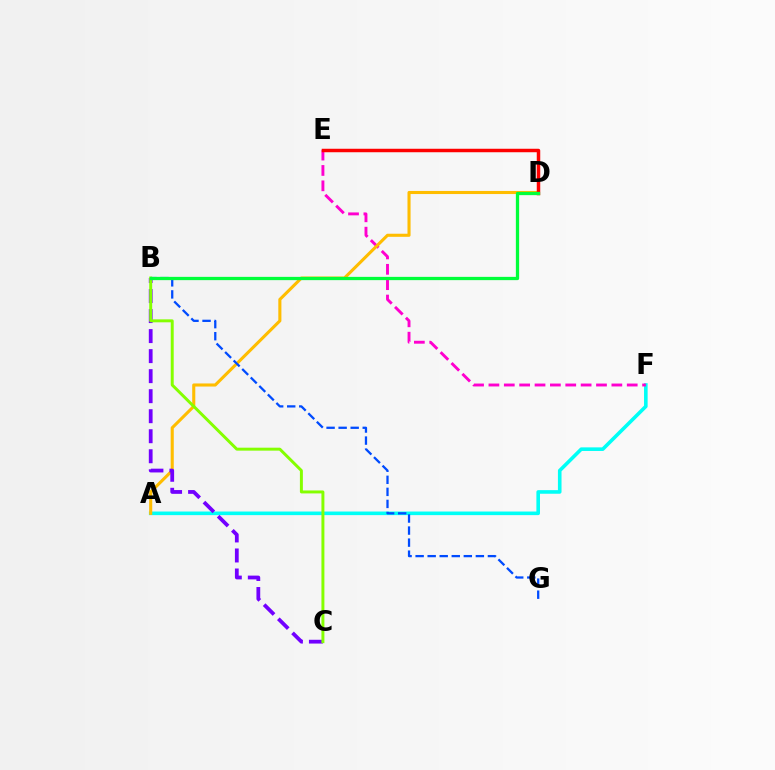{('A', 'F'): [{'color': '#00fff6', 'line_style': 'solid', 'thickness': 2.59}], ('E', 'F'): [{'color': '#ff00cf', 'line_style': 'dashed', 'thickness': 2.09}], ('A', 'D'): [{'color': '#ffbd00', 'line_style': 'solid', 'thickness': 2.22}], ('D', 'E'): [{'color': '#ff0000', 'line_style': 'solid', 'thickness': 2.5}], ('B', 'C'): [{'color': '#7200ff', 'line_style': 'dashed', 'thickness': 2.72}, {'color': '#84ff00', 'line_style': 'solid', 'thickness': 2.13}], ('B', 'G'): [{'color': '#004bff', 'line_style': 'dashed', 'thickness': 1.64}], ('B', 'D'): [{'color': '#00ff39', 'line_style': 'solid', 'thickness': 2.36}]}